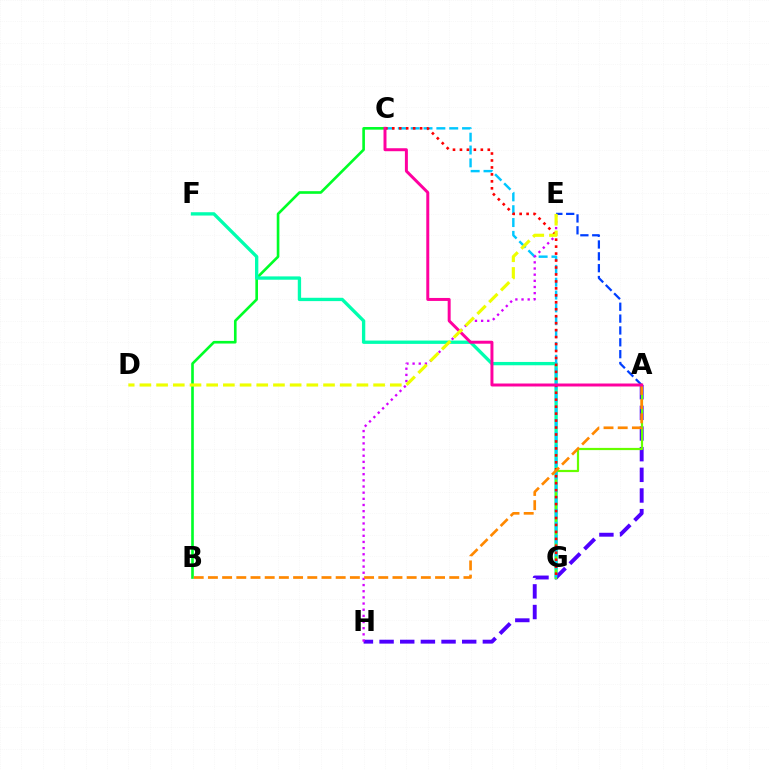{('B', 'C'): [{'color': '#00ff27', 'line_style': 'solid', 'thickness': 1.9}], ('F', 'G'): [{'color': '#00ffaf', 'line_style': 'solid', 'thickness': 2.4}], ('A', 'E'): [{'color': '#003fff', 'line_style': 'dashed', 'thickness': 1.61}], ('A', 'H'): [{'color': '#4f00ff', 'line_style': 'dashed', 'thickness': 2.81}], ('A', 'G'): [{'color': '#66ff00', 'line_style': 'solid', 'thickness': 1.58}], ('C', 'G'): [{'color': '#00c7ff', 'line_style': 'dashed', 'thickness': 1.75}, {'color': '#ff0000', 'line_style': 'dotted', 'thickness': 1.89}], ('E', 'H'): [{'color': '#d600ff', 'line_style': 'dotted', 'thickness': 1.67}], ('A', 'B'): [{'color': '#ff8800', 'line_style': 'dashed', 'thickness': 1.93}], ('A', 'C'): [{'color': '#ff00a0', 'line_style': 'solid', 'thickness': 2.14}], ('D', 'E'): [{'color': '#eeff00', 'line_style': 'dashed', 'thickness': 2.27}]}